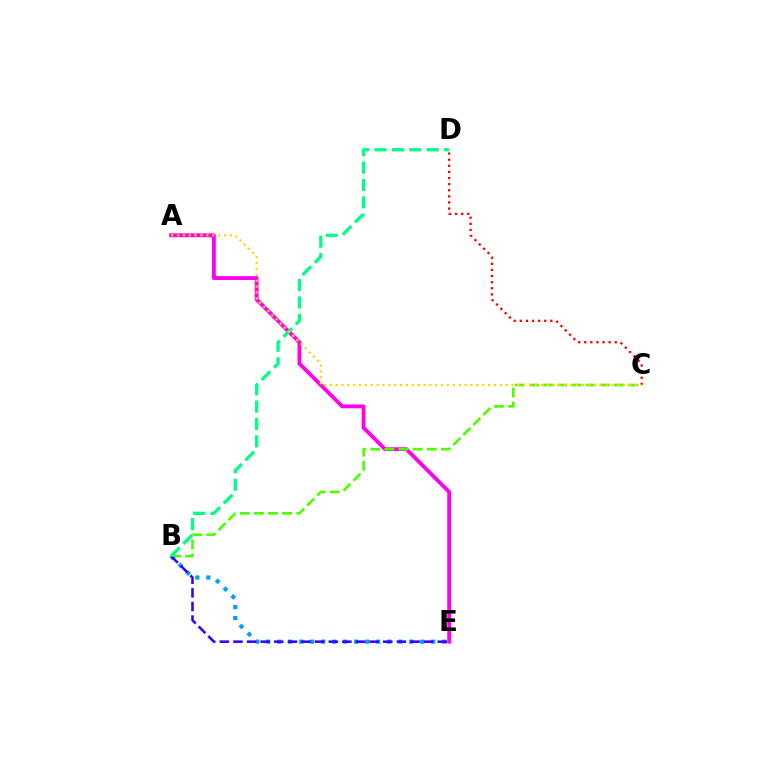{('A', 'E'): [{'color': '#ff00ed', 'line_style': 'solid', 'thickness': 2.77}], ('B', 'E'): [{'color': '#009eff', 'line_style': 'dotted', 'thickness': 2.99}, {'color': '#3700ff', 'line_style': 'dashed', 'thickness': 1.85}], ('B', 'C'): [{'color': '#4fff00', 'line_style': 'dashed', 'thickness': 1.92}], ('C', 'D'): [{'color': '#ff0000', 'line_style': 'dotted', 'thickness': 1.66}], ('B', 'D'): [{'color': '#00ff86', 'line_style': 'dashed', 'thickness': 2.36}], ('A', 'C'): [{'color': '#ffd500', 'line_style': 'dotted', 'thickness': 1.59}]}